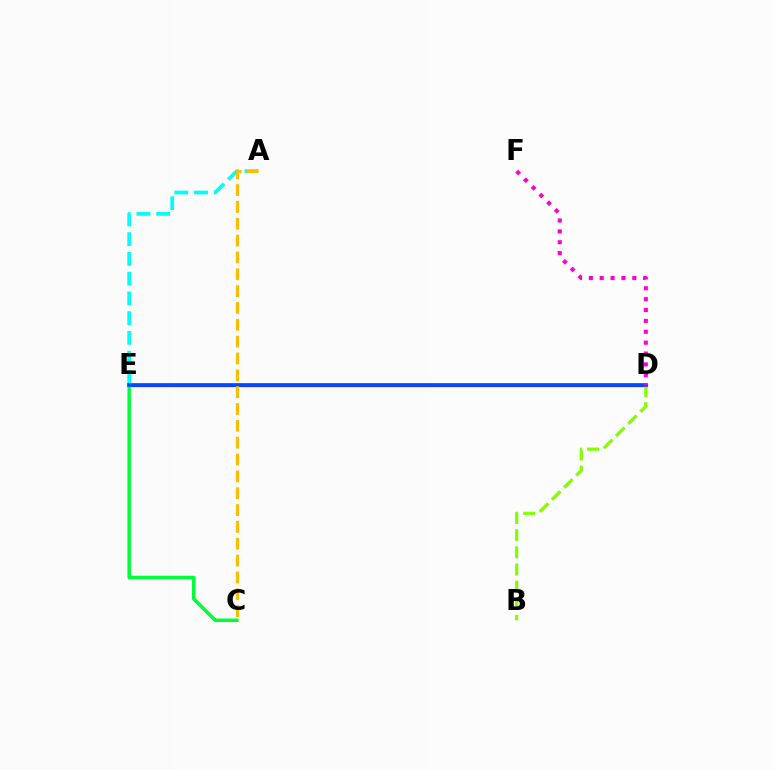{('D', 'E'): [{'color': '#ff0000', 'line_style': 'dotted', 'thickness': 1.87}, {'color': '#7200ff', 'line_style': 'solid', 'thickness': 2.31}, {'color': '#004bff', 'line_style': 'solid', 'thickness': 2.63}], ('C', 'E'): [{'color': '#00ff39', 'line_style': 'solid', 'thickness': 2.52}], ('A', 'E'): [{'color': '#00fff6', 'line_style': 'dashed', 'thickness': 2.68}], ('B', 'D'): [{'color': '#84ff00', 'line_style': 'dashed', 'thickness': 2.33}], ('A', 'C'): [{'color': '#ffbd00', 'line_style': 'dashed', 'thickness': 2.29}], ('D', 'F'): [{'color': '#ff00cf', 'line_style': 'dotted', 'thickness': 2.95}]}